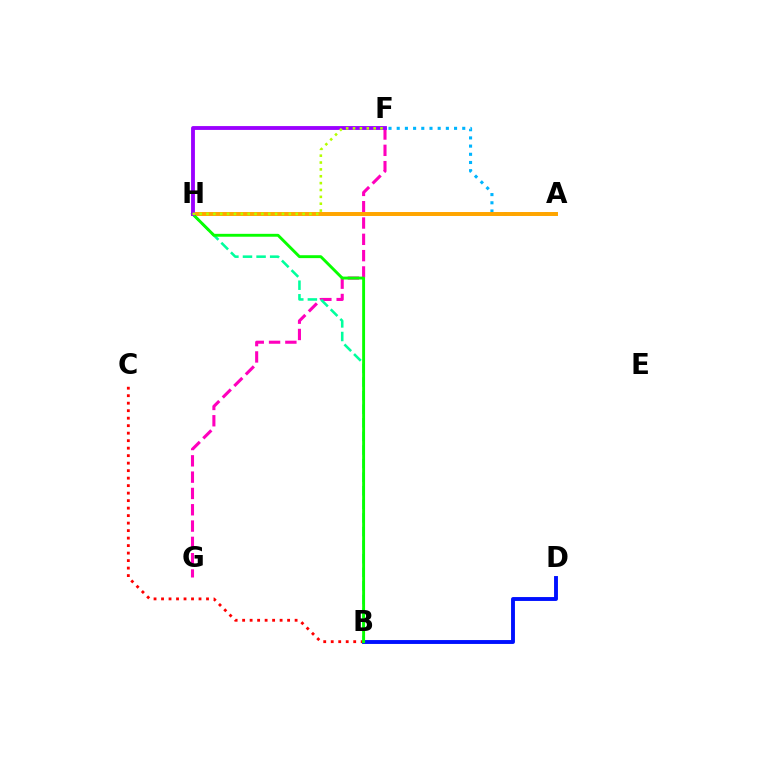{('B', 'C'): [{'color': '#ff0000', 'line_style': 'dotted', 'thickness': 2.04}], ('A', 'F'): [{'color': '#00b5ff', 'line_style': 'dotted', 'thickness': 2.23}], ('B', 'D'): [{'color': '#0010ff', 'line_style': 'solid', 'thickness': 2.8}], ('F', 'G'): [{'color': '#ff00bd', 'line_style': 'dashed', 'thickness': 2.22}], ('B', 'H'): [{'color': '#00ff9d', 'line_style': 'dashed', 'thickness': 1.85}, {'color': '#08ff00', 'line_style': 'solid', 'thickness': 2.08}], ('A', 'H'): [{'color': '#ffa500', 'line_style': 'solid', 'thickness': 2.85}], ('F', 'H'): [{'color': '#9b00ff', 'line_style': 'solid', 'thickness': 2.77}, {'color': '#b3ff00', 'line_style': 'dotted', 'thickness': 1.86}]}